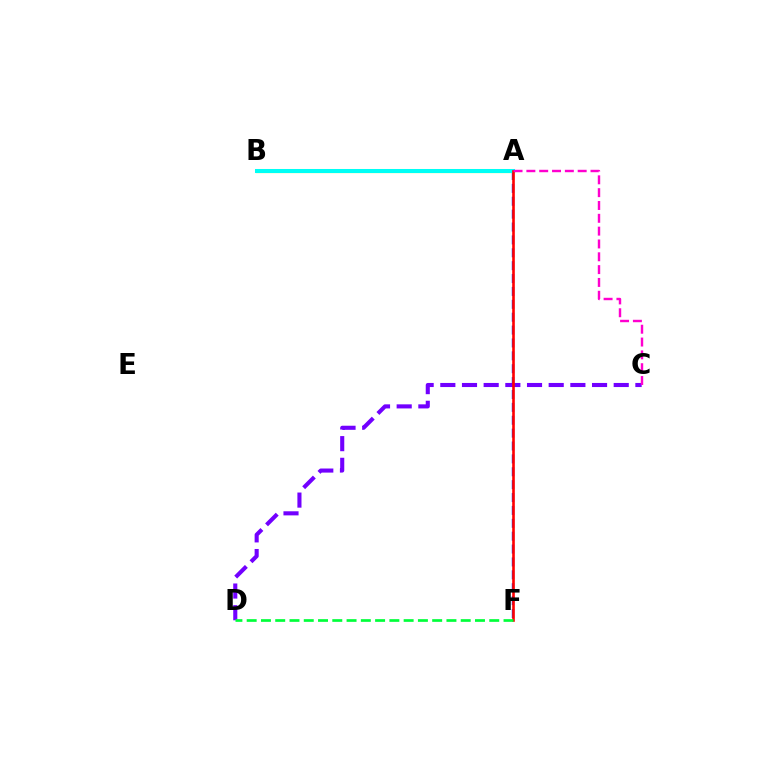{('A', 'F'): [{'color': '#004bff', 'line_style': 'dashed', 'thickness': 1.75}, {'color': '#ff0000', 'line_style': 'solid', 'thickness': 1.89}], ('A', 'B'): [{'color': '#84ff00', 'line_style': 'solid', 'thickness': 2.29}, {'color': '#ffbd00', 'line_style': 'dotted', 'thickness': 2.69}, {'color': '#00fff6', 'line_style': 'solid', 'thickness': 2.9}], ('C', 'D'): [{'color': '#7200ff', 'line_style': 'dashed', 'thickness': 2.94}], ('D', 'F'): [{'color': '#00ff39', 'line_style': 'dashed', 'thickness': 1.94}], ('A', 'C'): [{'color': '#ff00cf', 'line_style': 'dashed', 'thickness': 1.74}]}